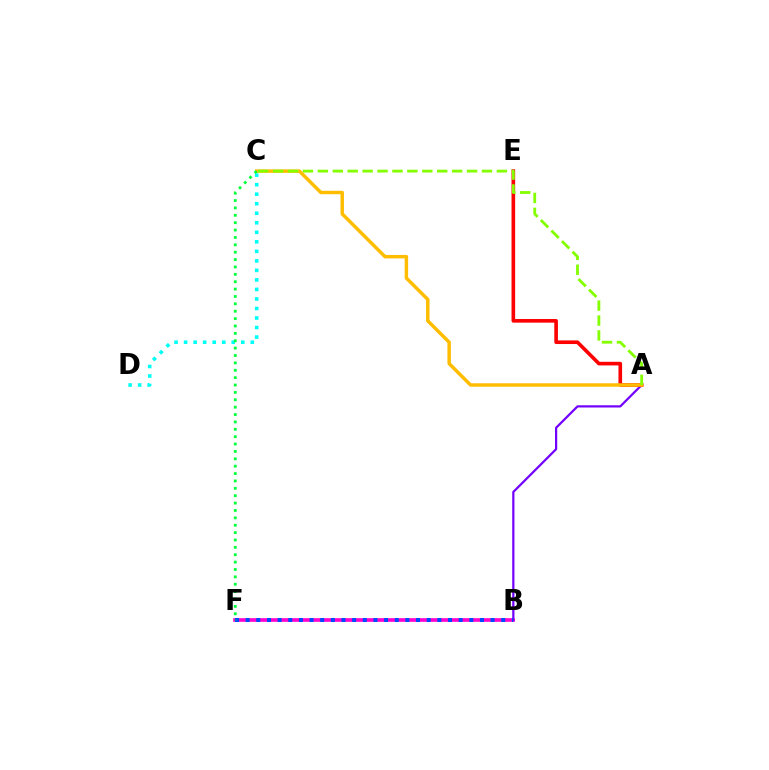{('B', 'F'): [{'color': '#ff00cf', 'line_style': 'solid', 'thickness': 2.63}, {'color': '#004bff', 'line_style': 'dotted', 'thickness': 2.89}], ('A', 'B'): [{'color': '#7200ff', 'line_style': 'solid', 'thickness': 1.6}], ('A', 'E'): [{'color': '#ff0000', 'line_style': 'solid', 'thickness': 2.61}], ('A', 'C'): [{'color': '#ffbd00', 'line_style': 'solid', 'thickness': 2.49}, {'color': '#84ff00', 'line_style': 'dashed', 'thickness': 2.03}], ('C', 'D'): [{'color': '#00fff6', 'line_style': 'dotted', 'thickness': 2.59}], ('C', 'F'): [{'color': '#00ff39', 'line_style': 'dotted', 'thickness': 2.0}]}